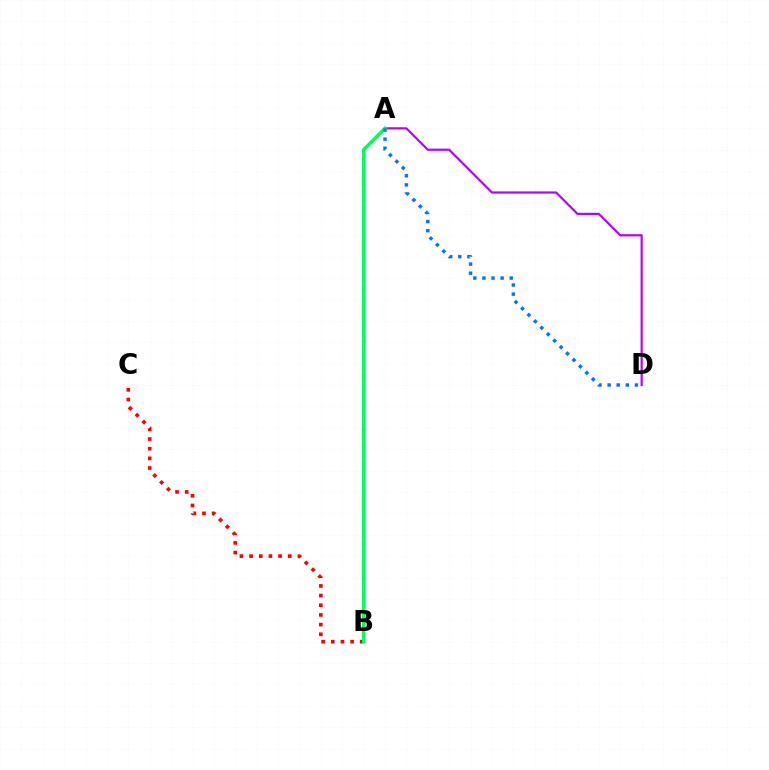{('A', 'B'): [{'color': '#d1ff00', 'line_style': 'dotted', 'thickness': 2.39}, {'color': '#00ff5c', 'line_style': 'solid', 'thickness': 2.42}], ('A', 'D'): [{'color': '#b900ff', 'line_style': 'solid', 'thickness': 1.58}, {'color': '#0074ff', 'line_style': 'dotted', 'thickness': 2.47}], ('B', 'C'): [{'color': '#ff0000', 'line_style': 'dotted', 'thickness': 2.63}]}